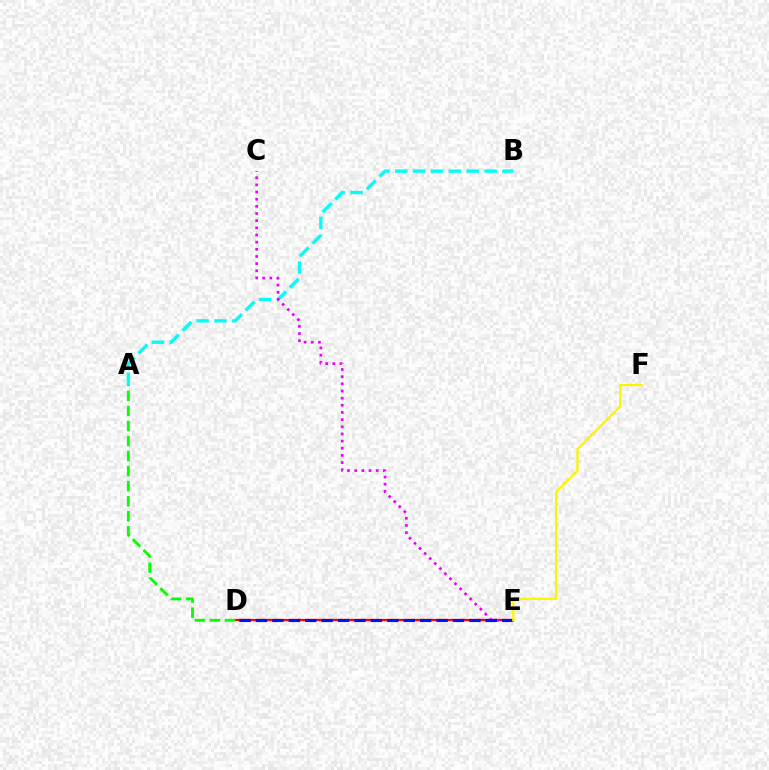{('D', 'E'): [{'color': '#ff0000', 'line_style': 'solid', 'thickness': 1.67}, {'color': '#0010ff', 'line_style': 'dashed', 'thickness': 2.23}], ('A', 'B'): [{'color': '#00fff6', 'line_style': 'dashed', 'thickness': 2.43}], ('C', 'E'): [{'color': '#ee00ff', 'line_style': 'dotted', 'thickness': 1.94}], ('A', 'D'): [{'color': '#08ff00', 'line_style': 'dashed', 'thickness': 2.04}], ('E', 'F'): [{'color': '#fcf500', 'line_style': 'solid', 'thickness': 1.65}]}